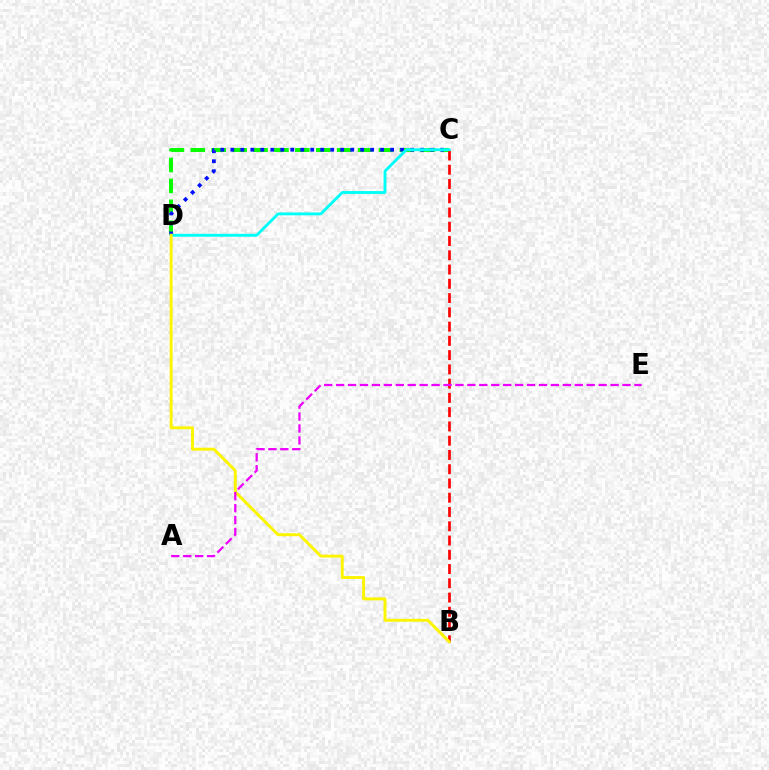{('C', 'D'): [{'color': '#08ff00', 'line_style': 'dashed', 'thickness': 2.84}, {'color': '#0010ff', 'line_style': 'dotted', 'thickness': 2.71}, {'color': '#00fff6', 'line_style': 'solid', 'thickness': 2.08}], ('B', 'C'): [{'color': '#ff0000', 'line_style': 'dashed', 'thickness': 1.94}], ('B', 'D'): [{'color': '#fcf500', 'line_style': 'solid', 'thickness': 2.11}], ('A', 'E'): [{'color': '#ee00ff', 'line_style': 'dashed', 'thickness': 1.62}]}